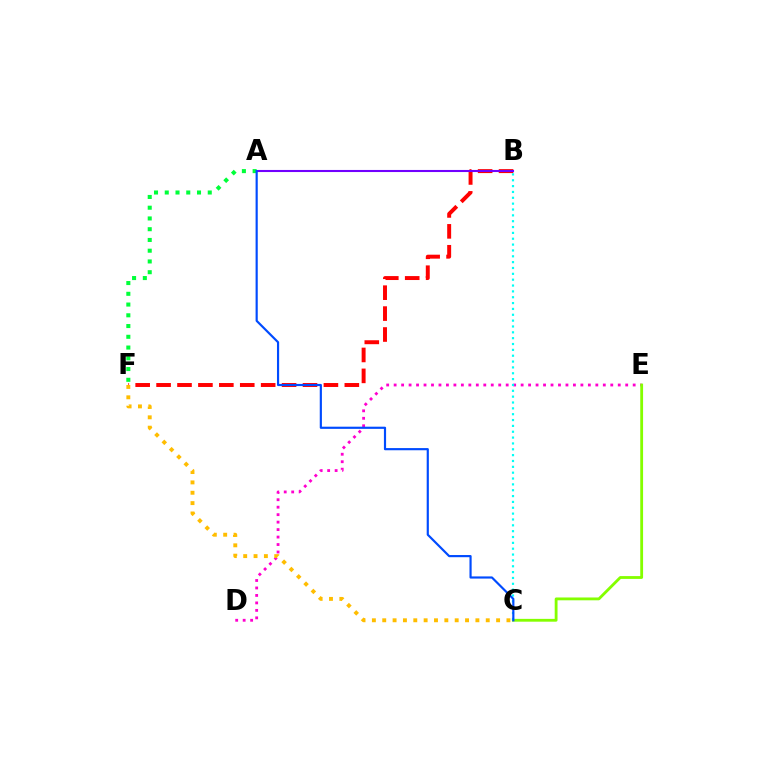{('D', 'E'): [{'color': '#ff00cf', 'line_style': 'dotted', 'thickness': 2.03}], ('C', 'E'): [{'color': '#84ff00', 'line_style': 'solid', 'thickness': 2.03}], ('B', 'C'): [{'color': '#00fff6', 'line_style': 'dotted', 'thickness': 1.59}], ('B', 'F'): [{'color': '#ff0000', 'line_style': 'dashed', 'thickness': 2.84}], ('A', 'F'): [{'color': '#00ff39', 'line_style': 'dotted', 'thickness': 2.92}], ('A', 'B'): [{'color': '#7200ff', 'line_style': 'solid', 'thickness': 1.5}], ('C', 'F'): [{'color': '#ffbd00', 'line_style': 'dotted', 'thickness': 2.81}], ('A', 'C'): [{'color': '#004bff', 'line_style': 'solid', 'thickness': 1.56}]}